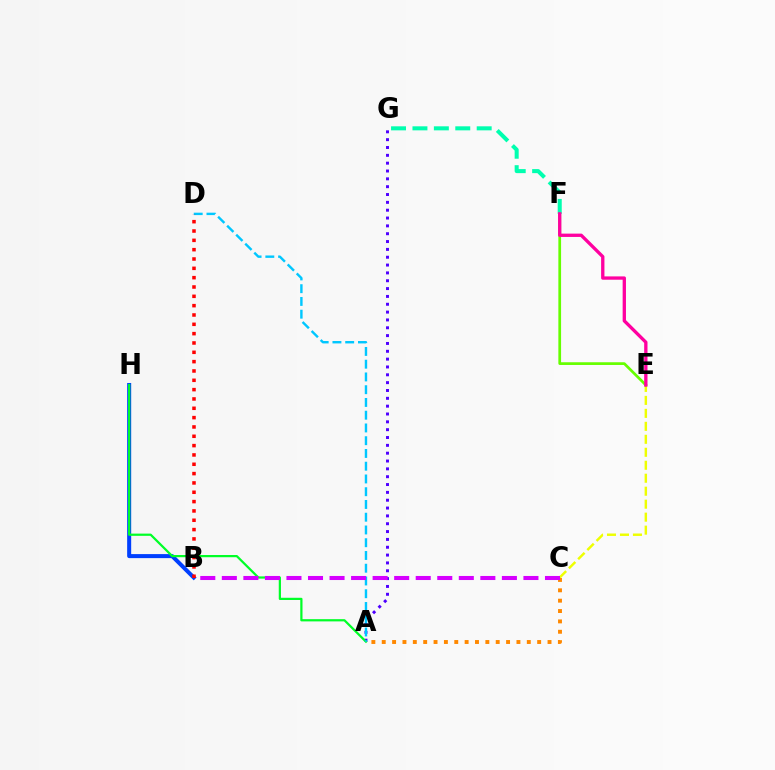{('A', 'G'): [{'color': '#4f00ff', 'line_style': 'dotted', 'thickness': 2.13}], ('C', 'E'): [{'color': '#eeff00', 'line_style': 'dashed', 'thickness': 1.76}], ('E', 'F'): [{'color': '#66ff00', 'line_style': 'solid', 'thickness': 1.96}, {'color': '#ff00a0', 'line_style': 'solid', 'thickness': 2.39}], ('A', 'C'): [{'color': '#ff8800', 'line_style': 'dotted', 'thickness': 2.82}], ('B', 'H'): [{'color': '#003fff', 'line_style': 'solid', 'thickness': 2.9}], ('A', 'H'): [{'color': '#00ff27', 'line_style': 'solid', 'thickness': 1.6}], ('A', 'D'): [{'color': '#00c7ff', 'line_style': 'dashed', 'thickness': 1.73}], ('B', 'C'): [{'color': '#d600ff', 'line_style': 'dashed', 'thickness': 2.93}], ('F', 'G'): [{'color': '#00ffaf', 'line_style': 'dashed', 'thickness': 2.91}], ('B', 'D'): [{'color': '#ff0000', 'line_style': 'dotted', 'thickness': 2.54}]}